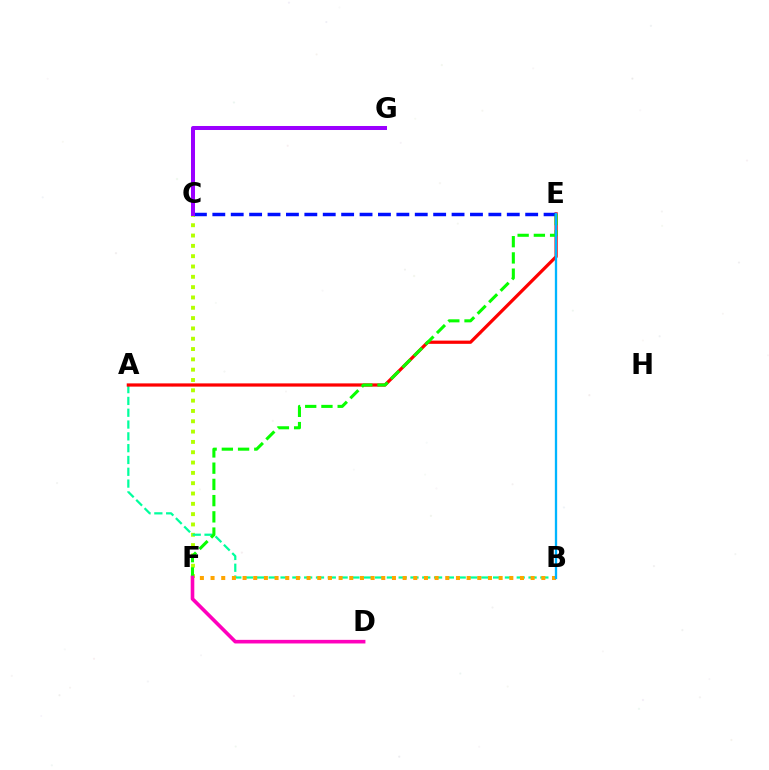{('C', 'F'): [{'color': '#b3ff00', 'line_style': 'dotted', 'thickness': 2.8}], ('A', 'B'): [{'color': '#00ff9d', 'line_style': 'dashed', 'thickness': 1.6}], ('B', 'F'): [{'color': '#ffa500', 'line_style': 'dotted', 'thickness': 2.9}], ('A', 'E'): [{'color': '#ff0000', 'line_style': 'solid', 'thickness': 2.32}], ('C', 'E'): [{'color': '#0010ff', 'line_style': 'dashed', 'thickness': 2.5}], ('C', 'G'): [{'color': '#9b00ff', 'line_style': 'solid', 'thickness': 2.88}], ('E', 'F'): [{'color': '#08ff00', 'line_style': 'dashed', 'thickness': 2.2}], ('B', 'E'): [{'color': '#00b5ff', 'line_style': 'solid', 'thickness': 1.66}], ('D', 'F'): [{'color': '#ff00bd', 'line_style': 'solid', 'thickness': 2.6}]}